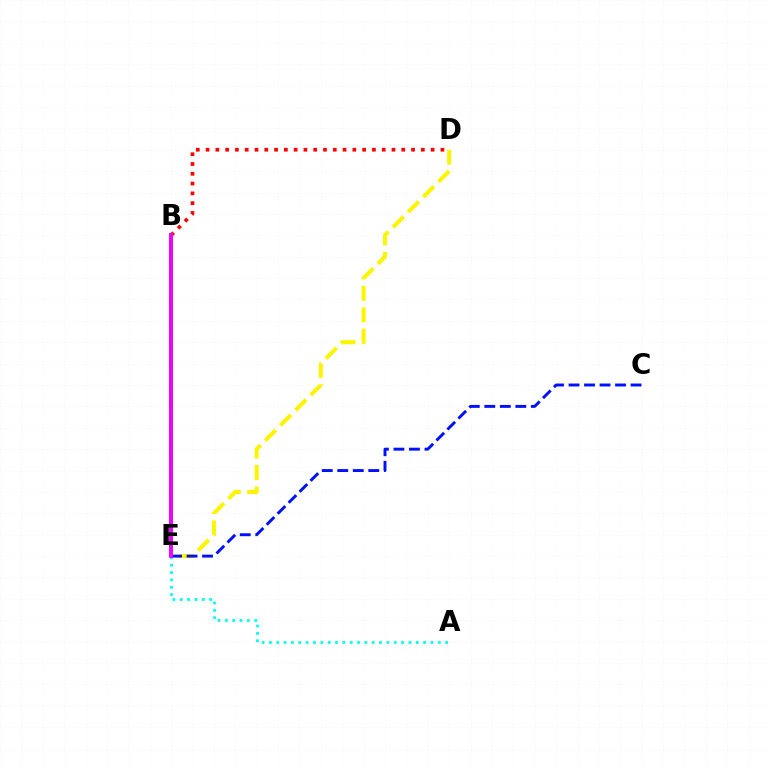{('A', 'E'): [{'color': '#00fff6', 'line_style': 'dotted', 'thickness': 1.99}], ('D', 'E'): [{'color': '#fcf500', 'line_style': 'dashed', 'thickness': 2.91}], ('B', 'D'): [{'color': '#ff0000', 'line_style': 'dotted', 'thickness': 2.66}], ('C', 'E'): [{'color': '#0010ff', 'line_style': 'dashed', 'thickness': 2.11}], ('B', 'E'): [{'color': '#08ff00', 'line_style': 'dotted', 'thickness': 1.65}, {'color': '#ee00ff', 'line_style': 'solid', 'thickness': 2.84}]}